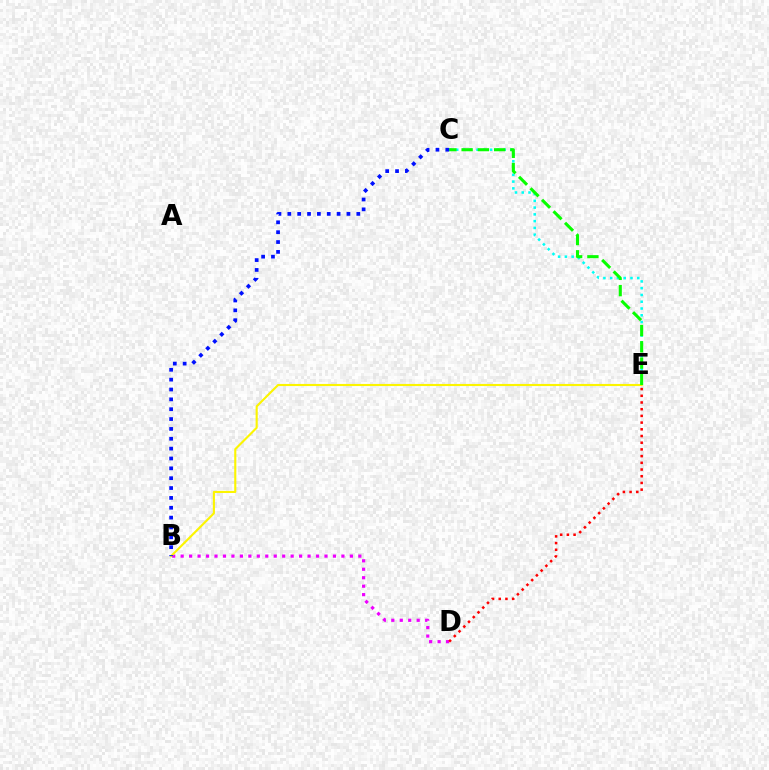{('C', 'E'): [{'color': '#00fff6', 'line_style': 'dotted', 'thickness': 1.84}, {'color': '#08ff00', 'line_style': 'dashed', 'thickness': 2.21}], ('B', 'D'): [{'color': '#ee00ff', 'line_style': 'dotted', 'thickness': 2.3}], ('D', 'E'): [{'color': '#ff0000', 'line_style': 'dotted', 'thickness': 1.82}], ('B', 'E'): [{'color': '#fcf500', 'line_style': 'solid', 'thickness': 1.52}], ('B', 'C'): [{'color': '#0010ff', 'line_style': 'dotted', 'thickness': 2.68}]}